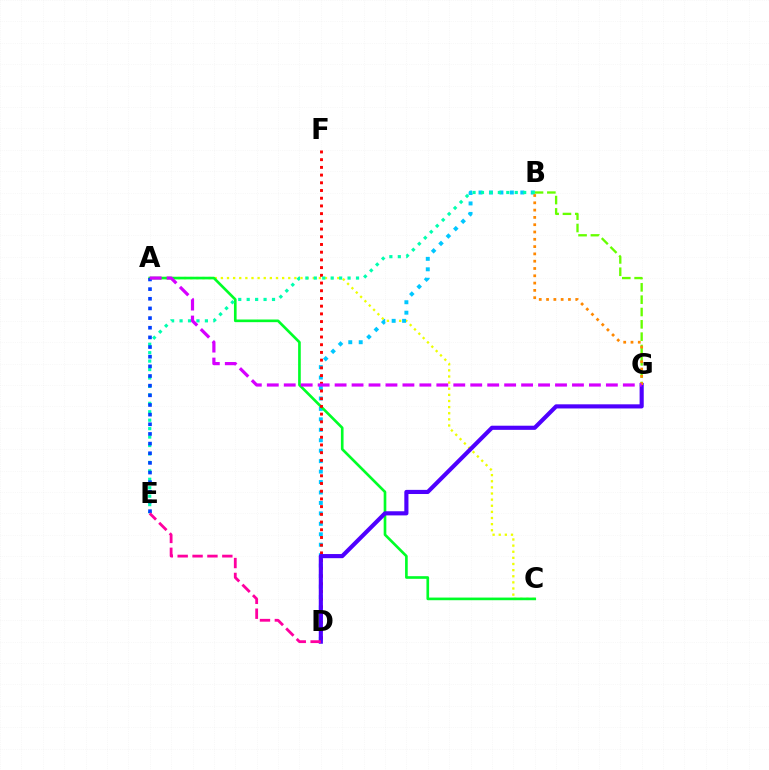{('A', 'C'): [{'color': '#eeff00', 'line_style': 'dotted', 'thickness': 1.66}, {'color': '#00ff27', 'line_style': 'solid', 'thickness': 1.91}], ('B', 'D'): [{'color': '#00c7ff', 'line_style': 'dotted', 'thickness': 2.84}], ('B', 'G'): [{'color': '#66ff00', 'line_style': 'dashed', 'thickness': 1.68}, {'color': '#ff8800', 'line_style': 'dotted', 'thickness': 1.98}], ('D', 'F'): [{'color': '#ff0000', 'line_style': 'dotted', 'thickness': 2.09}], ('D', 'G'): [{'color': '#4f00ff', 'line_style': 'solid', 'thickness': 2.98}], ('B', 'E'): [{'color': '#00ffaf', 'line_style': 'dotted', 'thickness': 2.29}], ('A', 'E'): [{'color': '#003fff', 'line_style': 'dotted', 'thickness': 2.62}], ('A', 'G'): [{'color': '#d600ff', 'line_style': 'dashed', 'thickness': 2.3}], ('D', 'E'): [{'color': '#ff00a0', 'line_style': 'dashed', 'thickness': 2.02}]}